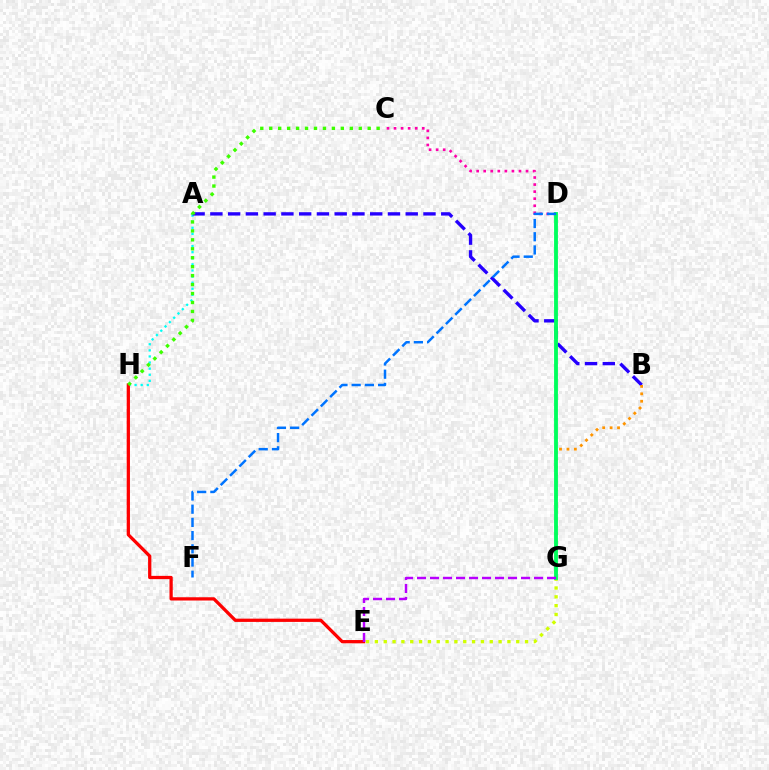{('A', 'H'): [{'color': '#00fff6', 'line_style': 'dotted', 'thickness': 1.66}], ('E', 'H'): [{'color': '#ff0000', 'line_style': 'solid', 'thickness': 2.35}], ('C', 'D'): [{'color': '#ff00ac', 'line_style': 'dotted', 'thickness': 1.92}], ('A', 'B'): [{'color': '#2500ff', 'line_style': 'dashed', 'thickness': 2.41}], ('B', 'G'): [{'color': '#ff9400', 'line_style': 'dotted', 'thickness': 2.02}], ('C', 'H'): [{'color': '#3dff00', 'line_style': 'dotted', 'thickness': 2.43}], ('E', 'G'): [{'color': '#d1ff00', 'line_style': 'dotted', 'thickness': 2.4}, {'color': '#b900ff', 'line_style': 'dashed', 'thickness': 1.77}], ('D', 'G'): [{'color': '#00ff5c', 'line_style': 'solid', 'thickness': 2.77}], ('D', 'F'): [{'color': '#0074ff', 'line_style': 'dashed', 'thickness': 1.79}]}